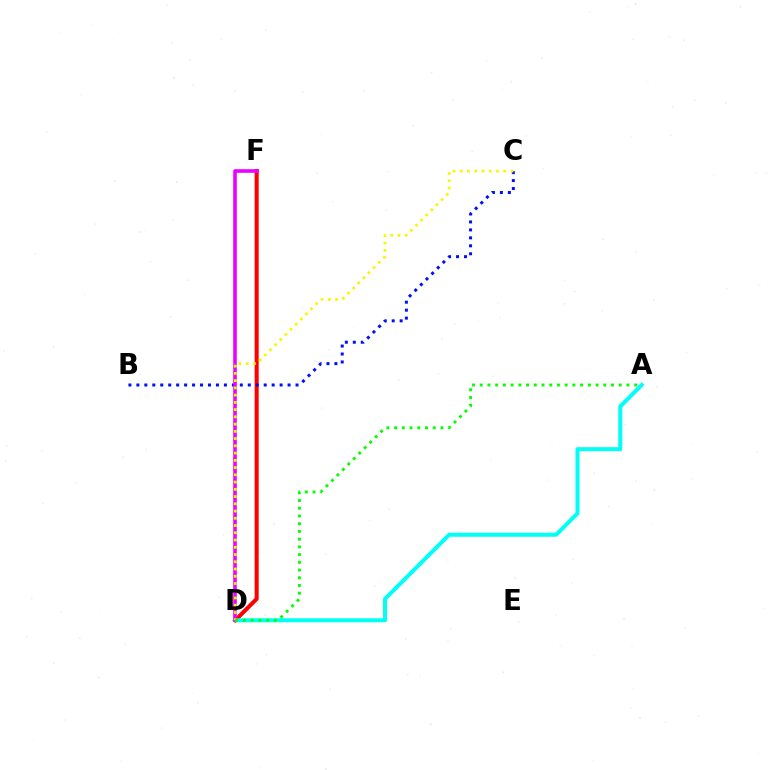{('D', 'F'): [{'color': '#ff0000', 'line_style': 'solid', 'thickness': 2.91}, {'color': '#ee00ff', 'line_style': 'solid', 'thickness': 2.6}], ('A', 'D'): [{'color': '#00fff6', 'line_style': 'solid', 'thickness': 2.89}, {'color': '#08ff00', 'line_style': 'dotted', 'thickness': 2.1}], ('B', 'C'): [{'color': '#0010ff', 'line_style': 'dotted', 'thickness': 2.16}], ('C', 'D'): [{'color': '#fcf500', 'line_style': 'dotted', 'thickness': 1.97}]}